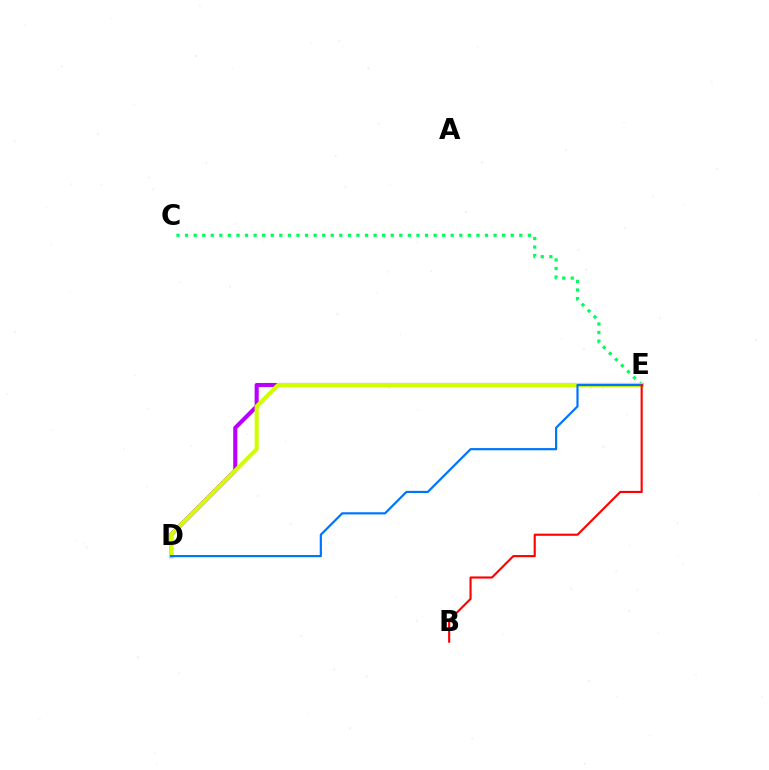{('D', 'E'): [{'color': '#b900ff', 'line_style': 'solid', 'thickness': 2.95}, {'color': '#d1ff00', 'line_style': 'solid', 'thickness': 2.94}, {'color': '#0074ff', 'line_style': 'solid', 'thickness': 1.58}], ('C', 'E'): [{'color': '#00ff5c', 'line_style': 'dotted', 'thickness': 2.33}], ('B', 'E'): [{'color': '#ff0000', 'line_style': 'solid', 'thickness': 1.53}]}